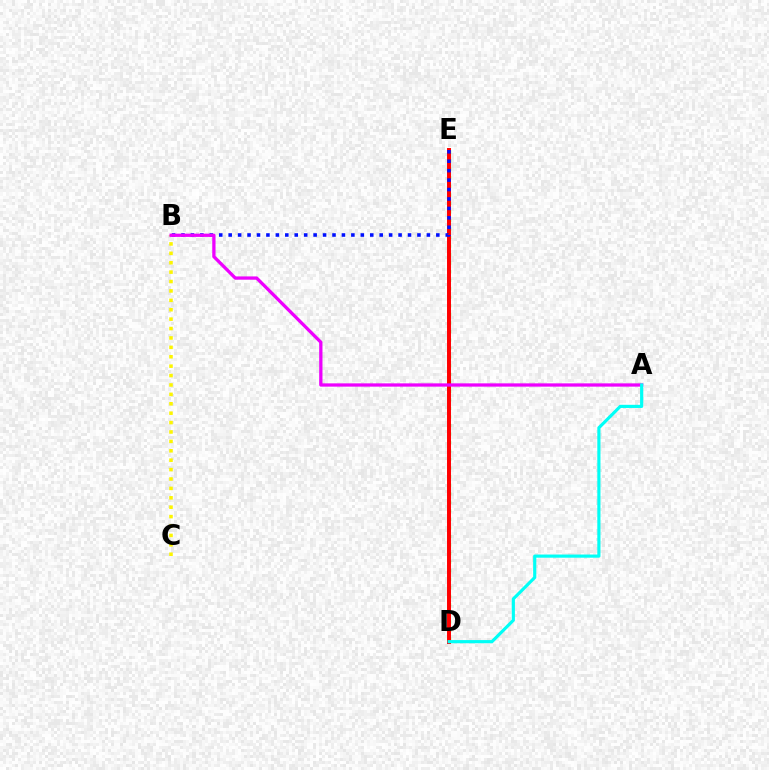{('D', 'E'): [{'color': '#08ff00', 'line_style': 'dotted', 'thickness': 2.32}, {'color': '#ff0000', 'line_style': 'solid', 'thickness': 2.85}], ('B', 'C'): [{'color': '#fcf500', 'line_style': 'dotted', 'thickness': 2.55}], ('B', 'E'): [{'color': '#0010ff', 'line_style': 'dotted', 'thickness': 2.56}], ('A', 'B'): [{'color': '#ee00ff', 'line_style': 'solid', 'thickness': 2.36}], ('A', 'D'): [{'color': '#00fff6', 'line_style': 'solid', 'thickness': 2.28}]}